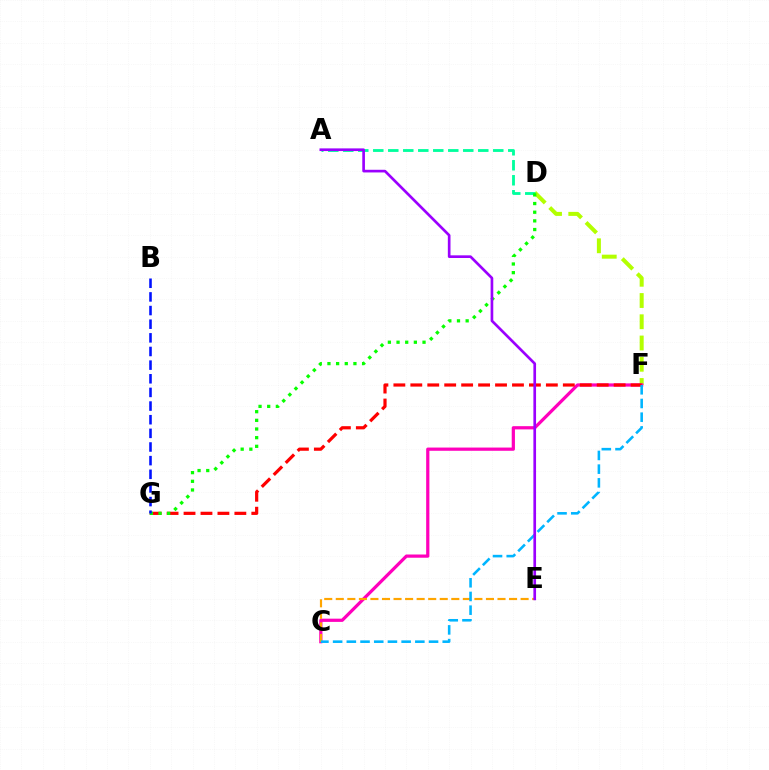{('D', 'F'): [{'color': '#b3ff00', 'line_style': 'dashed', 'thickness': 2.89}], ('C', 'F'): [{'color': '#ff00bd', 'line_style': 'solid', 'thickness': 2.32}, {'color': '#00b5ff', 'line_style': 'dashed', 'thickness': 1.86}], ('F', 'G'): [{'color': '#ff0000', 'line_style': 'dashed', 'thickness': 2.3}], ('C', 'E'): [{'color': '#ffa500', 'line_style': 'dashed', 'thickness': 1.57}], ('A', 'D'): [{'color': '#00ff9d', 'line_style': 'dashed', 'thickness': 2.04}], ('D', 'G'): [{'color': '#08ff00', 'line_style': 'dotted', 'thickness': 2.35}], ('A', 'E'): [{'color': '#9b00ff', 'line_style': 'solid', 'thickness': 1.92}], ('B', 'G'): [{'color': '#0010ff', 'line_style': 'dashed', 'thickness': 1.85}]}